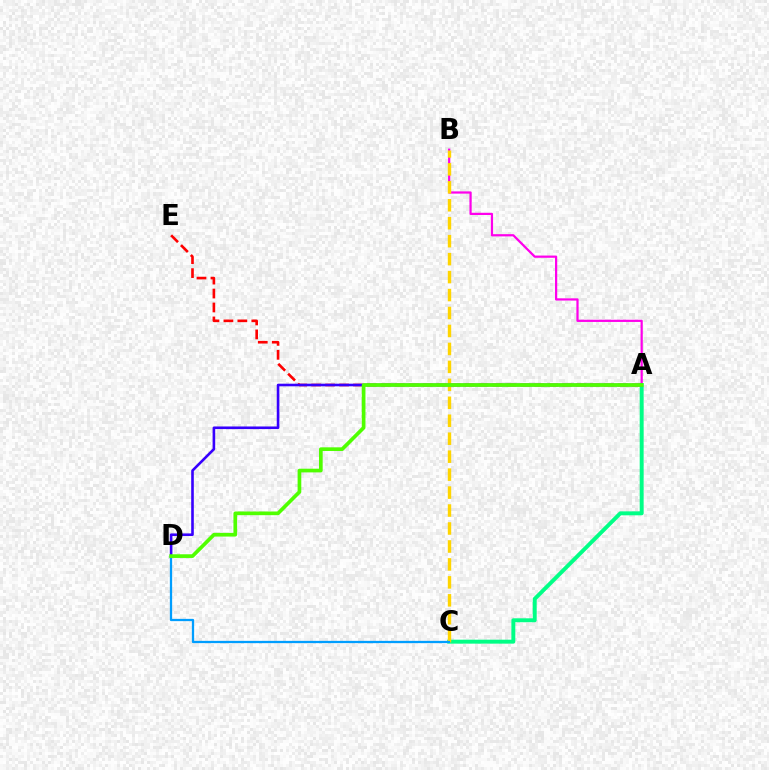{('A', 'B'): [{'color': '#ff00ed', 'line_style': 'solid', 'thickness': 1.6}], ('A', 'E'): [{'color': '#ff0000', 'line_style': 'dashed', 'thickness': 1.89}], ('A', 'C'): [{'color': '#00ff86', 'line_style': 'solid', 'thickness': 2.84}], ('B', 'C'): [{'color': '#ffd500', 'line_style': 'dashed', 'thickness': 2.44}], ('C', 'D'): [{'color': '#009eff', 'line_style': 'solid', 'thickness': 1.64}], ('A', 'D'): [{'color': '#3700ff', 'line_style': 'solid', 'thickness': 1.88}, {'color': '#4fff00', 'line_style': 'solid', 'thickness': 2.65}]}